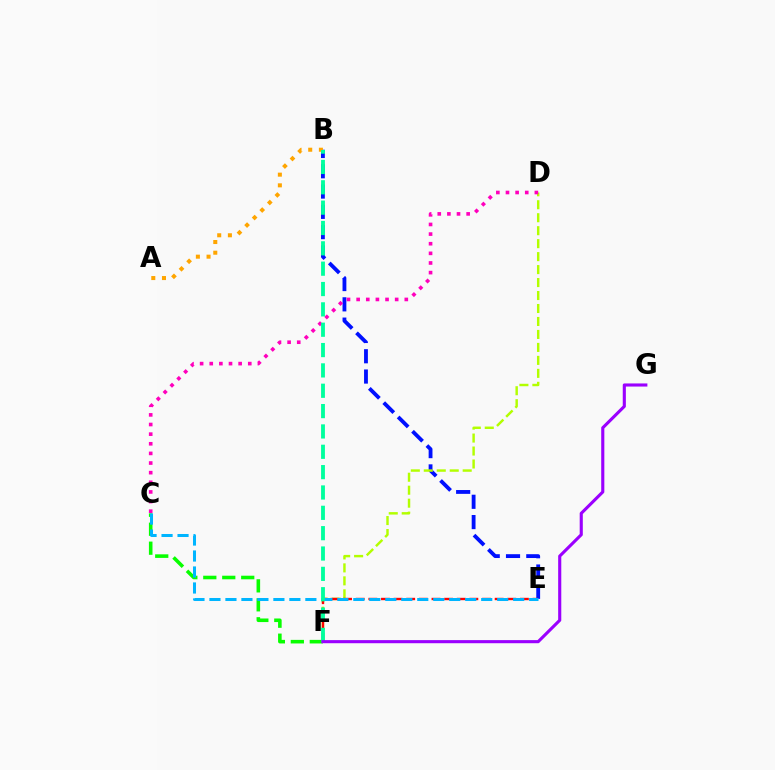{('B', 'E'): [{'color': '#0010ff', 'line_style': 'dashed', 'thickness': 2.76}], ('D', 'F'): [{'color': '#b3ff00', 'line_style': 'dashed', 'thickness': 1.76}], ('A', 'B'): [{'color': '#ffa500', 'line_style': 'dotted', 'thickness': 2.9}], ('E', 'F'): [{'color': '#ff0000', 'line_style': 'dashed', 'thickness': 1.72}], ('C', 'F'): [{'color': '#08ff00', 'line_style': 'dashed', 'thickness': 2.58}], ('C', 'D'): [{'color': '#ff00bd', 'line_style': 'dotted', 'thickness': 2.62}], ('C', 'E'): [{'color': '#00b5ff', 'line_style': 'dashed', 'thickness': 2.17}], ('B', 'F'): [{'color': '#00ff9d', 'line_style': 'dashed', 'thickness': 2.76}], ('F', 'G'): [{'color': '#9b00ff', 'line_style': 'solid', 'thickness': 2.24}]}